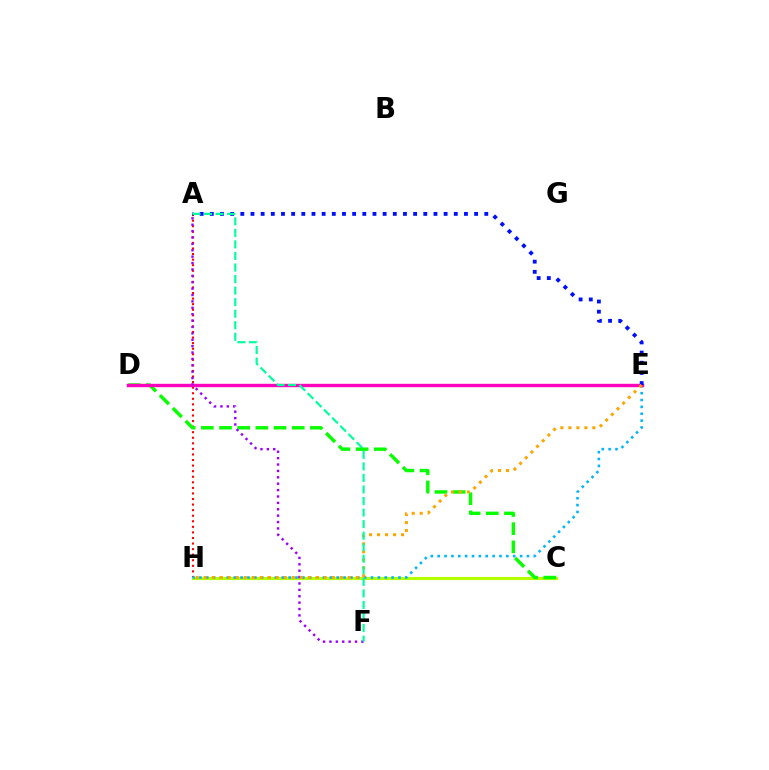{('A', 'H'): [{'color': '#ff0000', 'line_style': 'dotted', 'thickness': 1.51}], ('C', 'H'): [{'color': '#b3ff00', 'line_style': 'solid', 'thickness': 2.25}], ('E', 'H'): [{'color': '#00b5ff', 'line_style': 'dotted', 'thickness': 1.87}, {'color': '#ffa500', 'line_style': 'dotted', 'thickness': 2.17}], ('C', 'D'): [{'color': '#08ff00', 'line_style': 'dashed', 'thickness': 2.47}], ('D', 'E'): [{'color': '#ff00bd', 'line_style': 'solid', 'thickness': 2.44}], ('A', 'F'): [{'color': '#9b00ff', 'line_style': 'dotted', 'thickness': 1.74}, {'color': '#00ff9d', 'line_style': 'dashed', 'thickness': 1.57}], ('A', 'E'): [{'color': '#0010ff', 'line_style': 'dotted', 'thickness': 2.76}]}